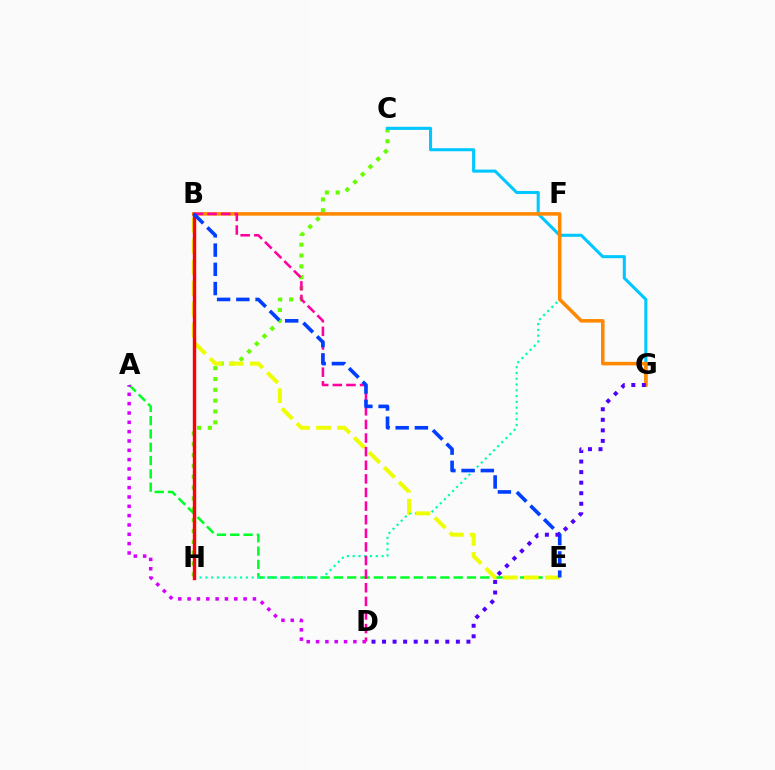{('C', 'H'): [{'color': '#66ff00', 'line_style': 'dotted', 'thickness': 2.95}], ('A', 'E'): [{'color': '#00ff27', 'line_style': 'dashed', 'thickness': 1.81}], ('F', 'H'): [{'color': '#00ffaf', 'line_style': 'dotted', 'thickness': 1.57}], ('C', 'G'): [{'color': '#00c7ff', 'line_style': 'solid', 'thickness': 2.21}], ('B', 'G'): [{'color': '#ff8800', 'line_style': 'solid', 'thickness': 2.55}], ('A', 'D'): [{'color': '#d600ff', 'line_style': 'dotted', 'thickness': 2.54}], ('B', 'E'): [{'color': '#eeff00', 'line_style': 'dashed', 'thickness': 2.86}, {'color': '#003fff', 'line_style': 'dashed', 'thickness': 2.61}], ('B', 'H'): [{'color': '#ff0000', 'line_style': 'solid', 'thickness': 2.45}], ('B', 'D'): [{'color': '#ff00a0', 'line_style': 'dashed', 'thickness': 1.85}], ('D', 'G'): [{'color': '#4f00ff', 'line_style': 'dotted', 'thickness': 2.87}]}